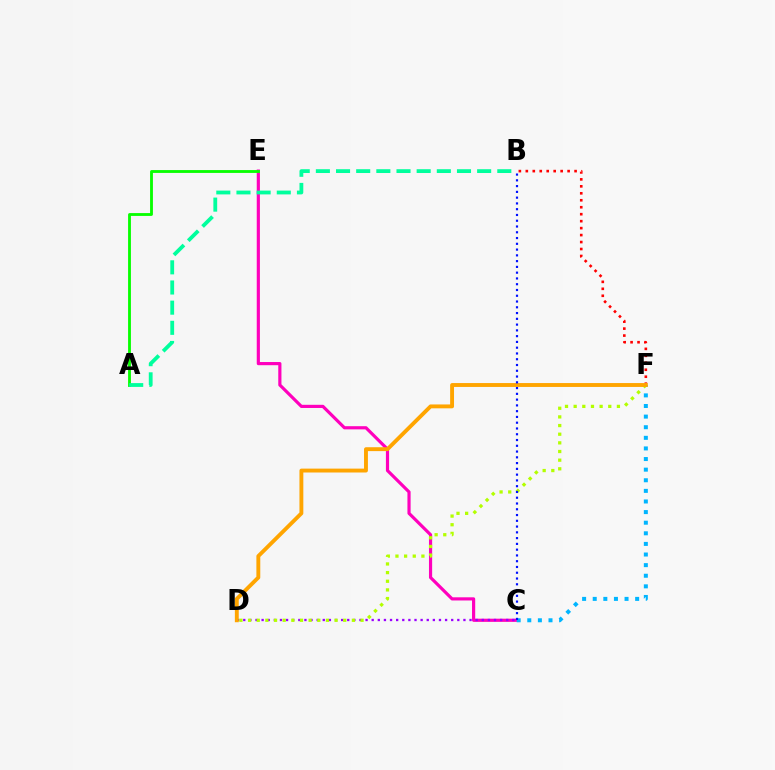{('C', 'E'): [{'color': '#ff00bd', 'line_style': 'solid', 'thickness': 2.28}], ('A', 'E'): [{'color': '#08ff00', 'line_style': 'solid', 'thickness': 2.05}], ('B', 'F'): [{'color': '#ff0000', 'line_style': 'dotted', 'thickness': 1.89}], ('C', 'F'): [{'color': '#00b5ff', 'line_style': 'dotted', 'thickness': 2.88}], ('C', 'D'): [{'color': '#9b00ff', 'line_style': 'dotted', 'thickness': 1.66}], ('A', 'B'): [{'color': '#00ff9d', 'line_style': 'dashed', 'thickness': 2.74}], ('D', 'F'): [{'color': '#b3ff00', 'line_style': 'dotted', 'thickness': 2.35}, {'color': '#ffa500', 'line_style': 'solid', 'thickness': 2.79}], ('B', 'C'): [{'color': '#0010ff', 'line_style': 'dotted', 'thickness': 1.57}]}